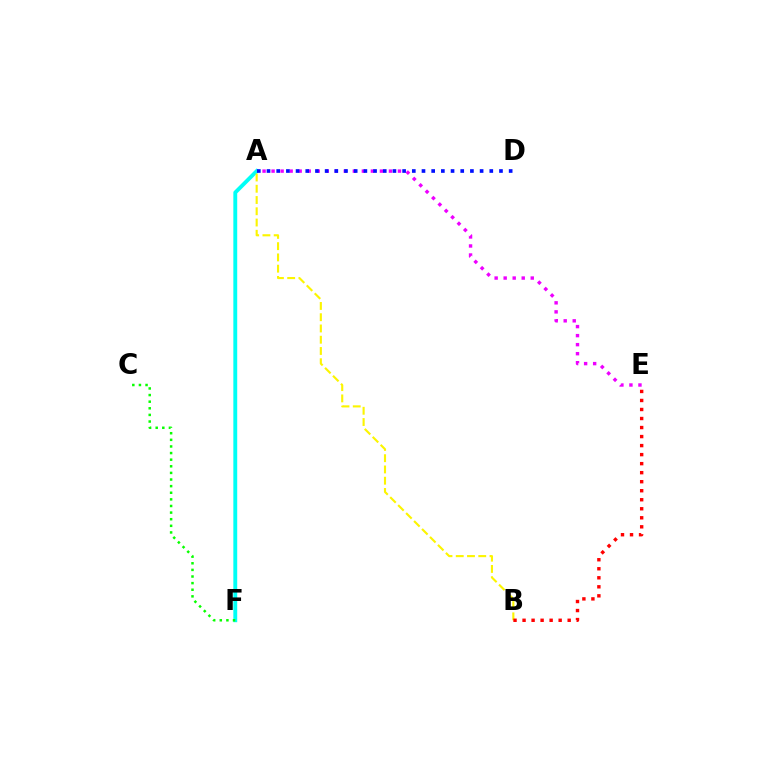{('A', 'F'): [{'color': '#00fff6', 'line_style': 'solid', 'thickness': 2.79}], ('C', 'F'): [{'color': '#08ff00', 'line_style': 'dotted', 'thickness': 1.8}], ('A', 'B'): [{'color': '#fcf500', 'line_style': 'dashed', 'thickness': 1.53}], ('B', 'E'): [{'color': '#ff0000', 'line_style': 'dotted', 'thickness': 2.45}], ('A', 'E'): [{'color': '#ee00ff', 'line_style': 'dotted', 'thickness': 2.45}], ('A', 'D'): [{'color': '#0010ff', 'line_style': 'dotted', 'thickness': 2.63}]}